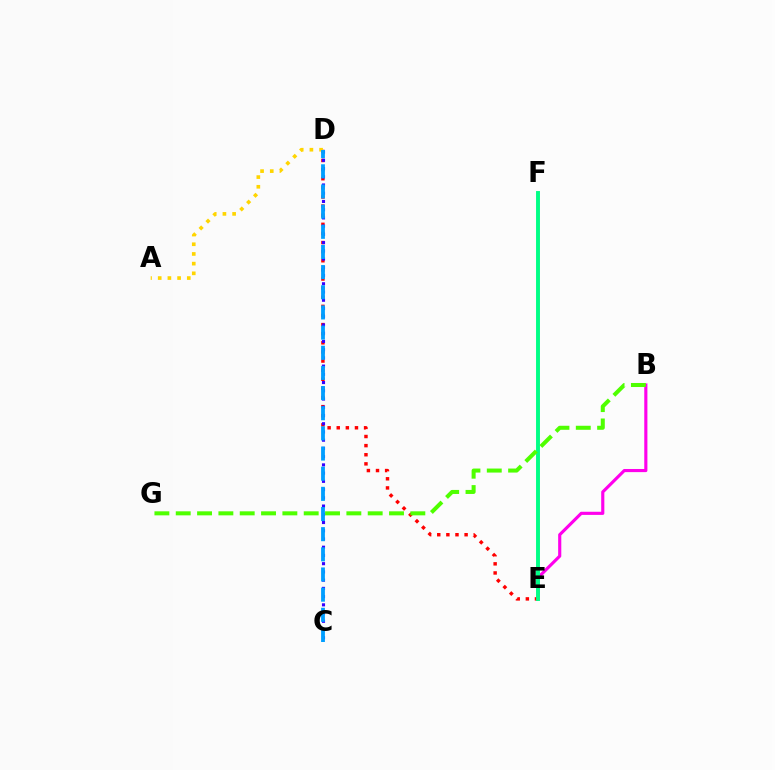{('B', 'E'): [{'color': '#ff00ed', 'line_style': 'solid', 'thickness': 2.26}], ('D', 'E'): [{'color': '#ff0000', 'line_style': 'dotted', 'thickness': 2.48}], ('A', 'D'): [{'color': '#ffd500', 'line_style': 'dotted', 'thickness': 2.63}], ('C', 'D'): [{'color': '#3700ff', 'line_style': 'dotted', 'thickness': 2.24}, {'color': '#009eff', 'line_style': 'dashed', 'thickness': 2.74}], ('E', 'F'): [{'color': '#00ff86', 'line_style': 'solid', 'thickness': 2.81}], ('B', 'G'): [{'color': '#4fff00', 'line_style': 'dashed', 'thickness': 2.9}]}